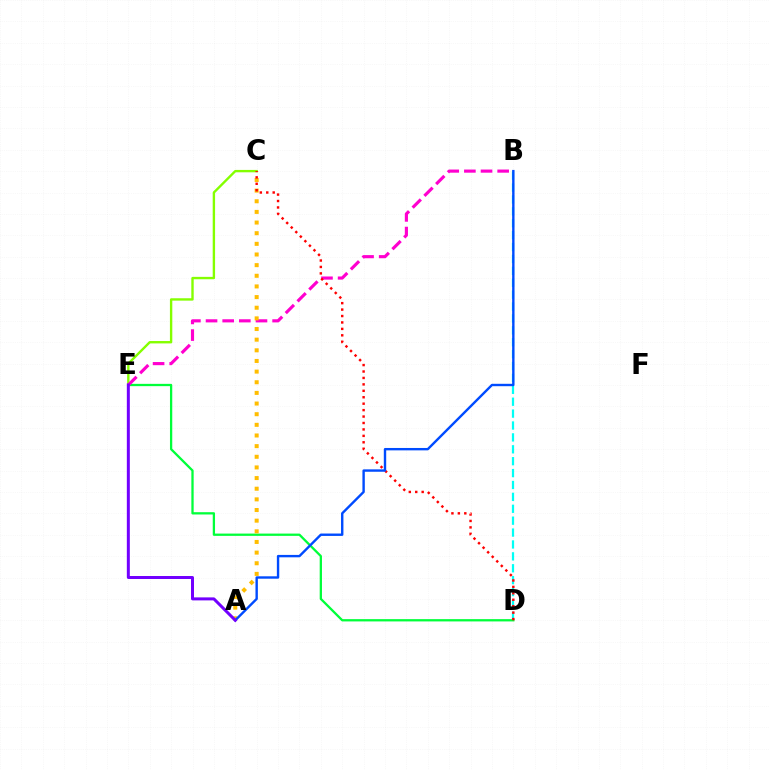{('D', 'E'): [{'color': '#00ff39', 'line_style': 'solid', 'thickness': 1.65}], ('C', 'E'): [{'color': '#84ff00', 'line_style': 'solid', 'thickness': 1.71}], ('B', 'D'): [{'color': '#00fff6', 'line_style': 'dashed', 'thickness': 1.62}], ('B', 'E'): [{'color': '#ff00cf', 'line_style': 'dashed', 'thickness': 2.26}], ('A', 'C'): [{'color': '#ffbd00', 'line_style': 'dotted', 'thickness': 2.89}], ('C', 'D'): [{'color': '#ff0000', 'line_style': 'dotted', 'thickness': 1.75}], ('A', 'B'): [{'color': '#004bff', 'line_style': 'solid', 'thickness': 1.73}], ('A', 'E'): [{'color': '#7200ff', 'line_style': 'solid', 'thickness': 2.16}]}